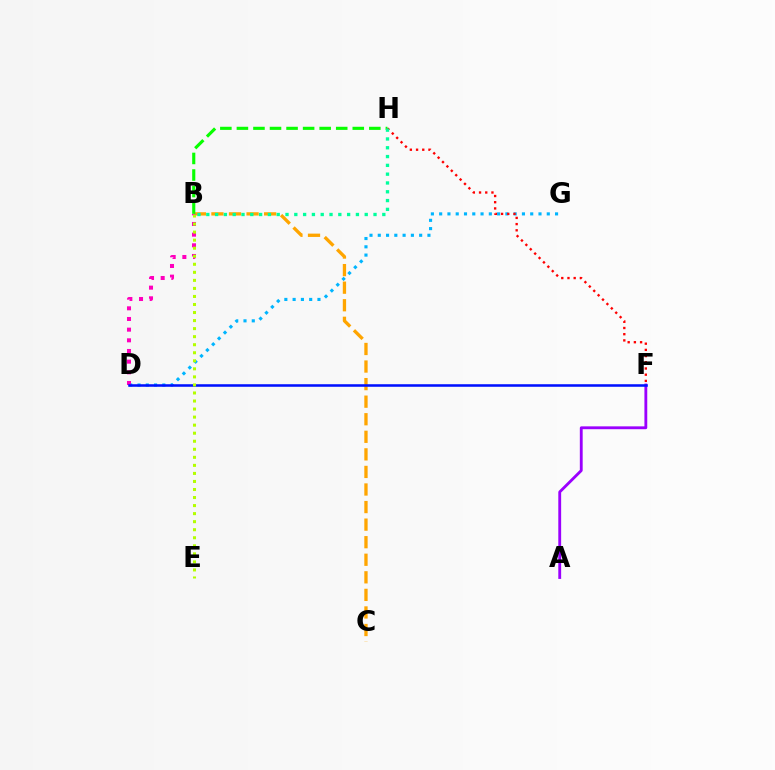{('D', 'G'): [{'color': '#00b5ff', 'line_style': 'dotted', 'thickness': 2.25}], ('B', 'C'): [{'color': '#ffa500', 'line_style': 'dashed', 'thickness': 2.39}], ('A', 'F'): [{'color': '#9b00ff', 'line_style': 'solid', 'thickness': 2.05}], ('B', 'D'): [{'color': '#ff00bd', 'line_style': 'dotted', 'thickness': 2.9}], ('D', 'F'): [{'color': '#0010ff', 'line_style': 'solid', 'thickness': 1.83}], ('B', 'H'): [{'color': '#08ff00', 'line_style': 'dashed', 'thickness': 2.25}, {'color': '#00ff9d', 'line_style': 'dotted', 'thickness': 2.39}], ('F', 'H'): [{'color': '#ff0000', 'line_style': 'dotted', 'thickness': 1.69}], ('B', 'E'): [{'color': '#b3ff00', 'line_style': 'dotted', 'thickness': 2.19}]}